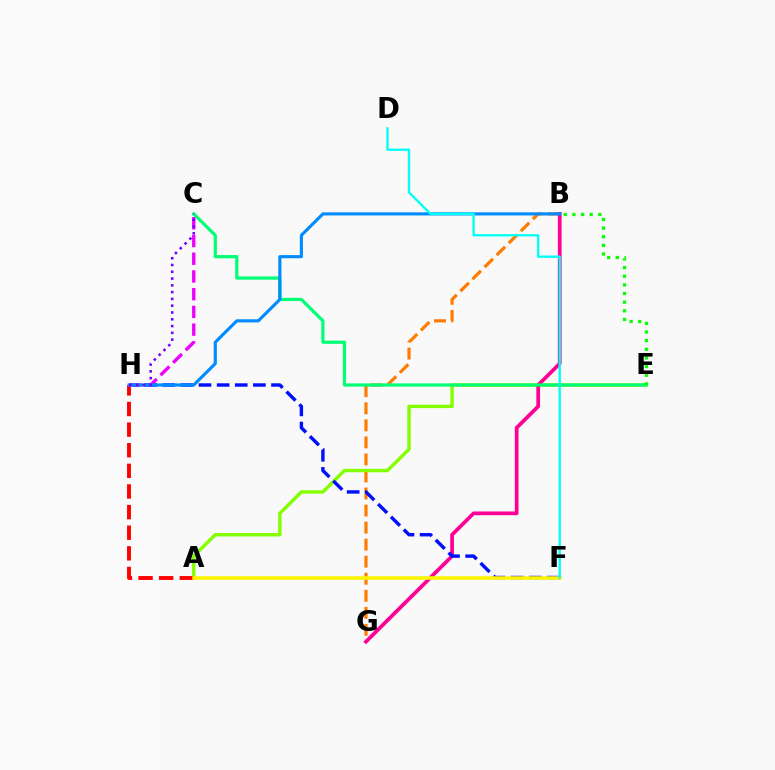{('B', 'G'): [{'color': '#ff7c00', 'line_style': 'dashed', 'thickness': 2.32}, {'color': '#ff0094', 'line_style': 'solid', 'thickness': 2.69}], ('A', 'E'): [{'color': '#84ff00', 'line_style': 'solid', 'thickness': 2.46}], ('F', 'H'): [{'color': '#0010ff', 'line_style': 'dashed', 'thickness': 2.46}], ('A', 'H'): [{'color': '#ff0000', 'line_style': 'dashed', 'thickness': 2.8}], ('C', 'E'): [{'color': '#00ff74', 'line_style': 'solid', 'thickness': 2.32}], ('C', 'H'): [{'color': '#ee00ff', 'line_style': 'dashed', 'thickness': 2.41}, {'color': '#7200ff', 'line_style': 'dotted', 'thickness': 1.84}], ('A', 'F'): [{'color': '#fcf500', 'line_style': 'solid', 'thickness': 2.56}], ('B', 'H'): [{'color': '#008cff', 'line_style': 'solid', 'thickness': 2.25}], ('B', 'E'): [{'color': '#08ff00', 'line_style': 'dotted', 'thickness': 2.35}], ('D', 'F'): [{'color': '#00fff6', 'line_style': 'solid', 'thickness': 1.67}]}